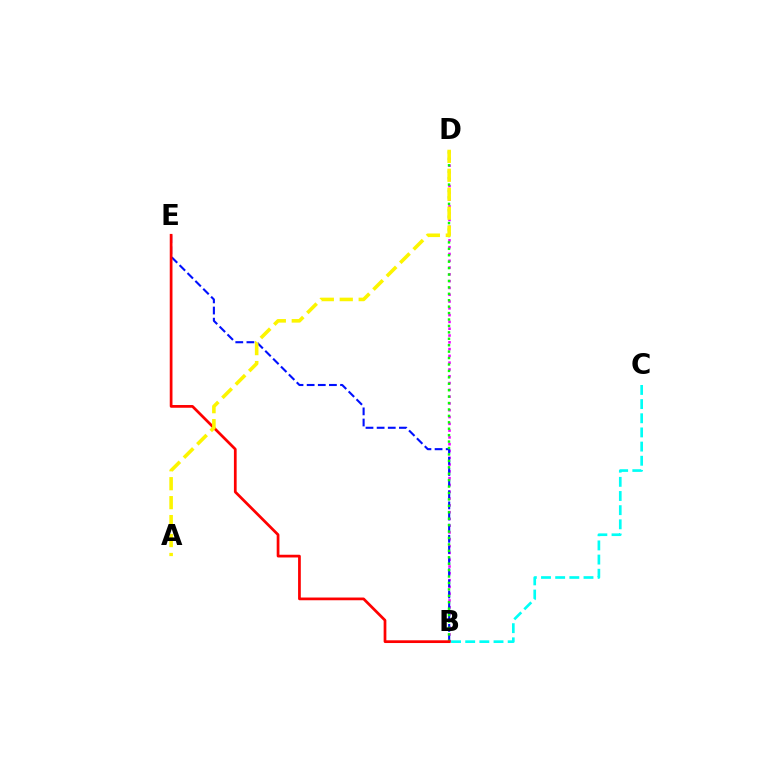{('B', 'D'): [{'color': '#ee00ff', 'line_style': 'dotted', 'thickness': 1.85}, {'color': '#08ff00', 'line_style': 'dotted', 'thickness': 1.75}], ('B', 'E'): [{'color': '#0010ff', 'line_style': 'dashed', 'thickness': 1.51}, {'color': '#ff0000', 'line_style': 'solid', 'thickness': 1.96}], ('B', 'C'): [{'color': '#00fff6', 'line_style': 'dashed', 'thickness': 1.92}], ('A', 'D'): [{'color': '#fcf500', 'line_style': 'dashed', 'thickness': 2.57}]}